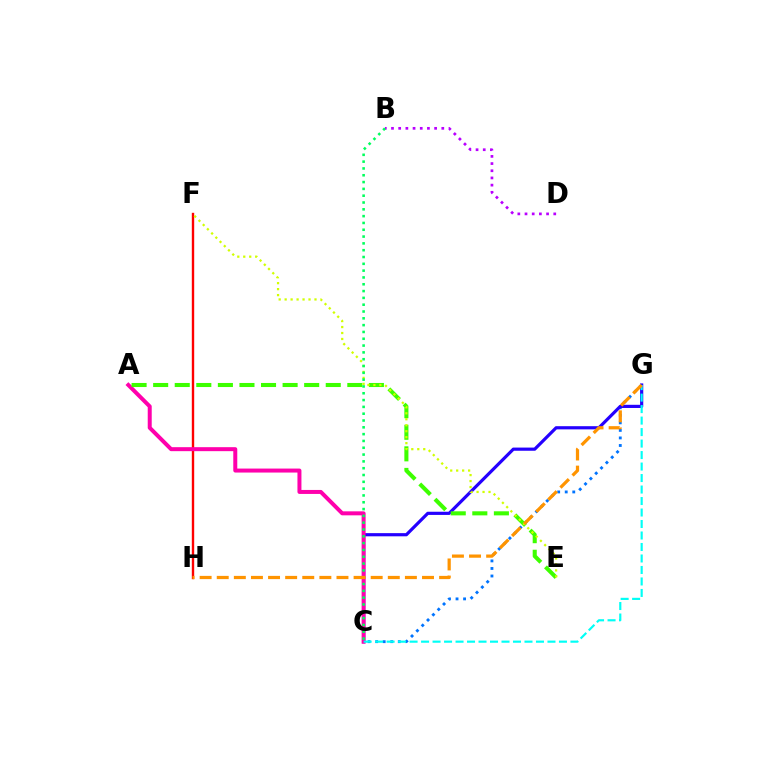{('B', 'D'): [{'color': '#b900ff', 'line_style': 'dotted', 'thickness': 1.95}], ('C', 'G'): [{'color': '#0074ff', 'line_style': 'dotted', 'thickness': 2.05}, {'color': '#2500ff', 'line_style': 'solid', 'thickness': 2.29}, {'color': '#00fff6', 'line_style': 'dashed', 'thickness': 1.56}], ('F', 'H'): [{'color': '#ff0000', 'line_style': 'solid', 'thickness': 1.72}], ('A', 'C'): [{'color': '#ff00ac', 'line_style': 'solid', 'thickness': 2.87}], ('A', 'E'): [{'color': '#3dff00', 'line_style': 'dashed', 'thickness': 2.93}], ('E', 'F'): [{'color': '#d1ff00', 'line_style': 'dotted', 'thickness': 1.62}], ('B', 'C'): [{'color': '#00ff5c', 'line_style': 'dotted', 'thickness': 1.85}], ('G', 'H'): [{'color': '#ff9400', 'line_style': 'dashed', 'thickness': 2.32}]}